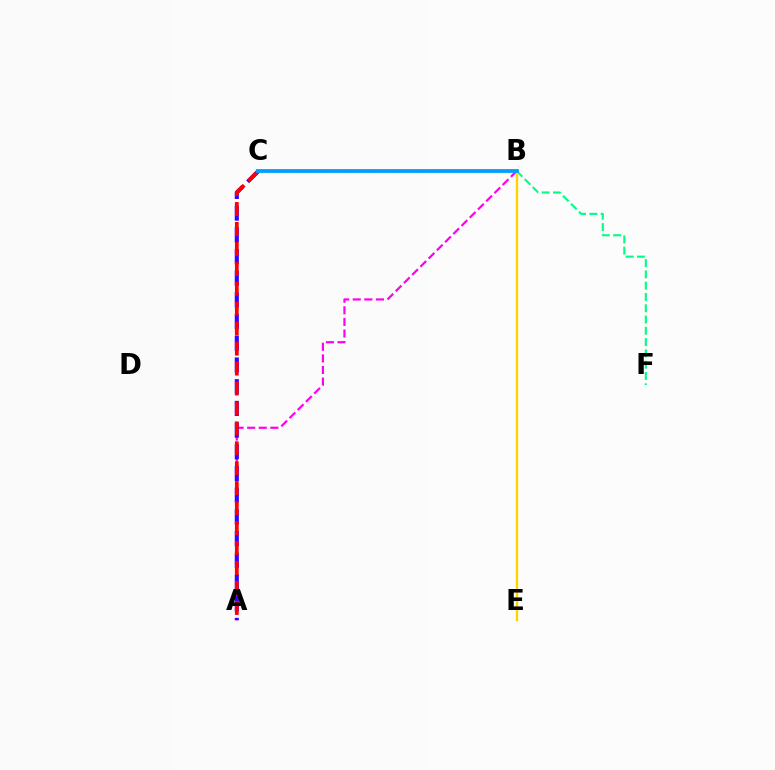{('A', 'B'): [{'color': '#ff00ed', 'line_style': 'dashed', 'thickness': 1.58}], ('B', 'F'): [{'color': '#00ff86', 'line_style': 'dashed', 'thickness': 1.53}], ('A', 'C'): [{'color': '#3700ff', 'line_style': 'dashed', 'thickness': 2.95}, {'color': '#ff0000', 'line_style': 'dashed', 'thickness': 2.71}], ('B', 'C'): [{'color': '#4fff00', 'line_style': 'dashed', 'thickness': 1.66}, {'color': '#009eff', 'line_style': 'solid', 'thickness': 2.72}], ('B', 'E'): [{'color': '#ffd500', 'line_style': 'solid', 'thickness': 1.73}]}